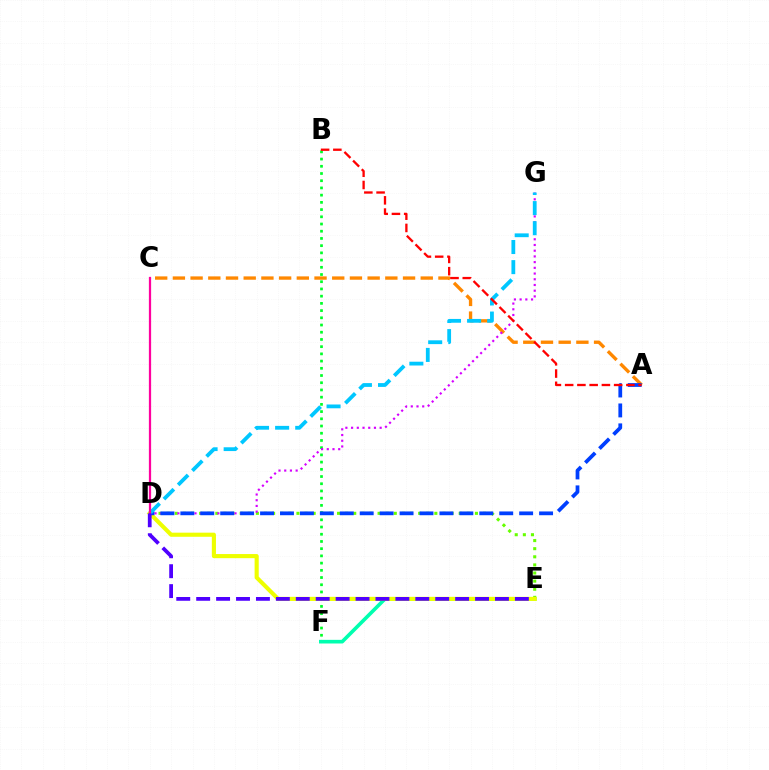{('D', 'E'): [{'color': '#66ff00', 'line_style': 'dotted', 'thickness': 2.2}, {'color': '#eeff00', 'line_style': 'solid', 'thickness': 2.97}, {'color': '#4f00ff', 'line_style': 'dashed', 'thickness': 2.71}], ('A', 'C'): [{'color': '#ff8800', 'line_style': 'dashed', 'thickness': 2.41}], ('B', 'F'): [{'color': '#00ff27', 'line_style': 'dotted', 'thickness': 1.96}], ('E', 'F'): [{'color': '#00ffaf', 'line_style': 'solid', 'thickness': 2.62}], ('D', 'G'): [{'color': '#d600ff', 'line_style': 'dotted', 'thickness': 1.55}, {'color': '#00c7ff', 'line_style': 'dashed', 'thickness': 2.73}], ('A', 'D'): [{'color': '#003fff', 'line_style': 'dashed', 'thickness': 2.71}], ('C', 'D'): [{'color': '#ff00a0', 'line_style': 'solid', 'thickness': 1.61}], ('A', 'B'): [{'color': '#ff0000', 'line_style': 'dashed', 'thickness': 1.66}]}